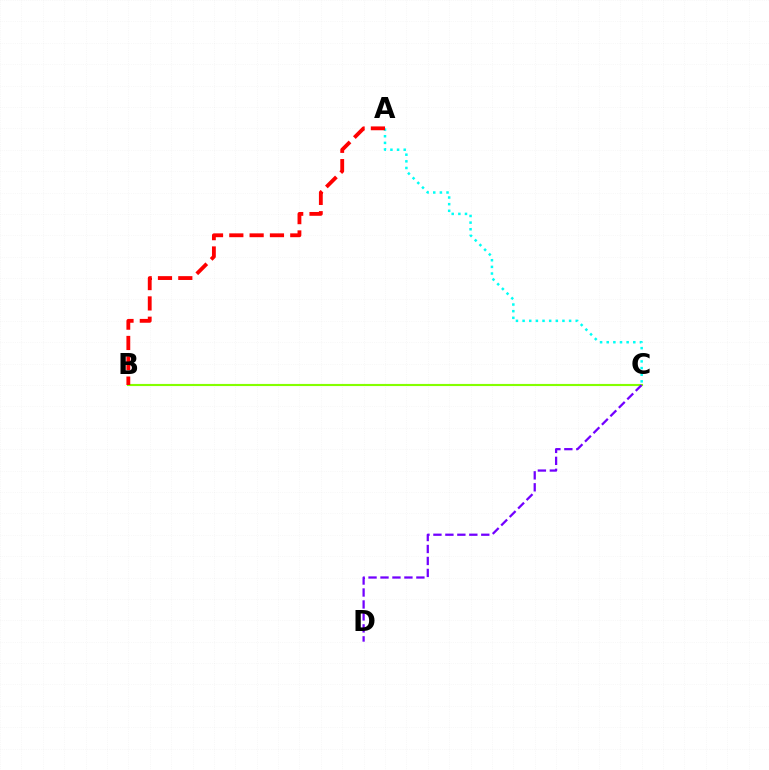{('B', 'C'): [{'color': '#84ff00', 'line_style': 'solid', 'thickness': 1.53}], ('A', 'C'): [{'color': '#00fff6', 'line_style': 'dotted', 'thickness': 1.8}], ('C', 'D'): [{'color': '#7200ff', 'line_style': 'dashed', 'thickness': 1.63}], ('A', 'B'): [{'color': '#ff0000', 'line_style': 'dashed', 'thickness': 2.76}]}